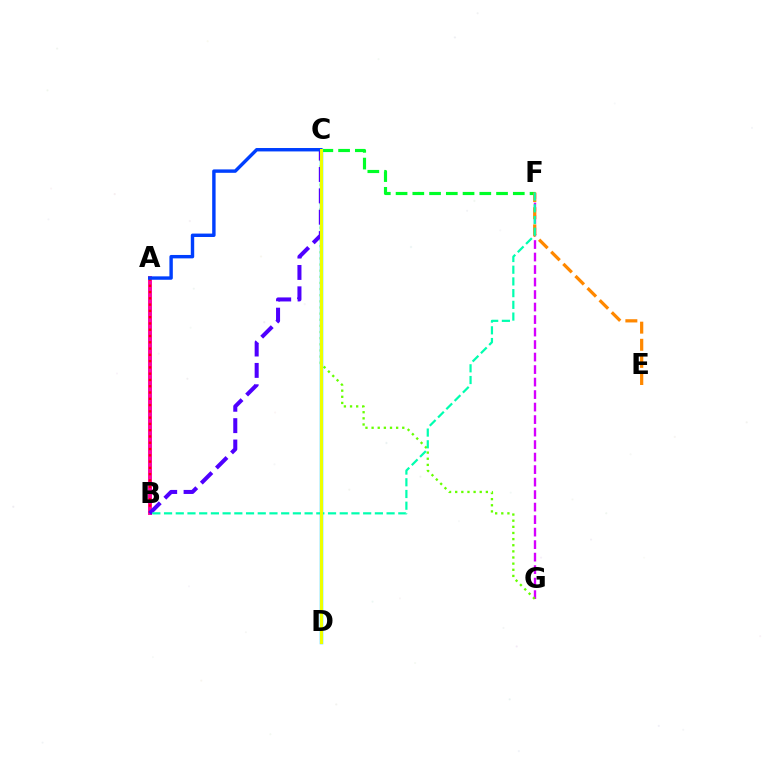{('F', 'G'): [{'color': '#d600ff', 'line_style': 'dashed', 'thickness': 1.7}], ('C', 'F'): [{'color': '#00ff27', 'line_style': 'dashed', 'thickness': 2.27}], ('A', 'B'): [{'color': '#ff00a0', 'line_style': 'solid', 'thickness': 2.81}, {'color': '#ff0000', 'line_style': 'dotted', 'thickness': 1.71}], ('E', 'F'): [{'color': '#ff8800', 'line_style': 'dashed', 'thickness': 2.33}], ('C', 'G'): [{'color': '#66ff00', 'line_style': 'dotted', 'thickness': 1.67}], ('C', 'D'): [{'color': '#00c7ff', 'line_style': 'solid', 'thickness': 2.46}, {'color': '#eeff00', 'line_style': 'solid', 'thickness': 2.17}], ('B', 'C'): [{'color': '#4f00ff', 'line_style': 'dashed', 'thickness': 2.9}], ('B', 'F'): [{'color': '#00ffaf', 'line_style': 'dashed', 'thickness': 1.59}], ('A', 'C'): [{'color': '#003fff', 'line_style': 'solid', 'thickness': 2.46}]}